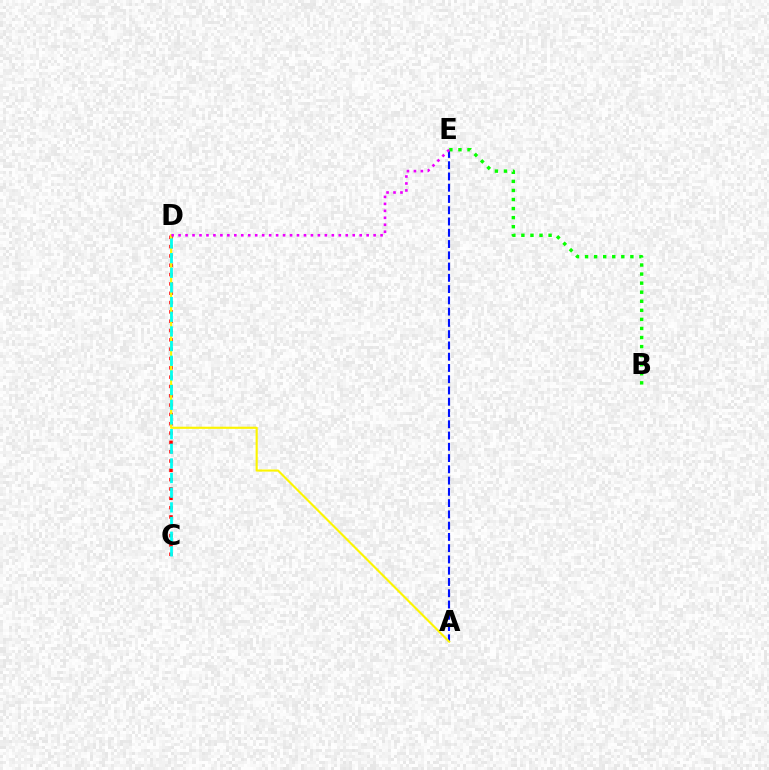{('A', 'E'): [{'color': '#0010ff', 'line_style': 'dashed', 'thickness': 1.53}], ('C', 'D'): [{'color': '#ff0000', 'line_style': 'dotted', 'thickness': 2.53}, {'color': '#00fff6', 'line_style': 'dashed', 'thickness': 1.99}], ('A', 'D'): [{'color': '#fcf500', 'line_style': 'solid', 'thickness': 1.53}], ('B', 'E'): [{'color': '#08ff00', 'line_style': 'dotted', 'thickness': 2.46}], ('D', 'E'): [{'color': '#ee00ff', 'line_style': 'dotted', 'thickness': 1.89}]}